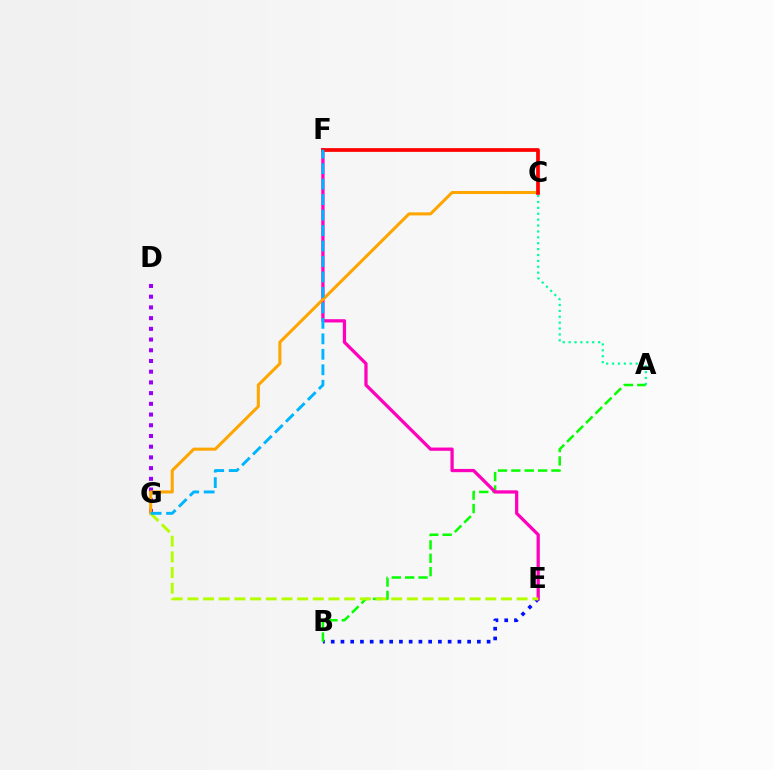{('B', 'E'): [{'color': '#0010ff', 'line_style': 'dotted', 'thickness': 2.65}], ('A', 'B'): [{'color': '#08ff00', 'line_style': 'dashed', 'thickness': 1.82}], ('D', 'G'): [{'color': '#9b00ff', 'line_style': 'dotted', 'thickness': 2.91}], ('E', 'F'): [{'color': '#ff00bd', 'line_style': 'solid', 'thickness': 2.35}], ('C', 'G'): [{'color': '#ffa500', 'line_style': 'solid', 'thickness': 2.2}], ('C', 'F'): [{'color': '#ff0000', 'line_style': 'solid', 'thickness': 2.67}], ('E', 'G'): [{'color': '#b3ff00', 'line_style': 'dashed', 'thickness': 2.13}], ('A', 'C'): [{'color': '#00ff9d', 'line_style': 'dotted', 'thickness': 1.6}], ('F', 'G'): [{'color': '#00b5ff', 'line_style': 'dashed', 'thickness': 2.1}]}